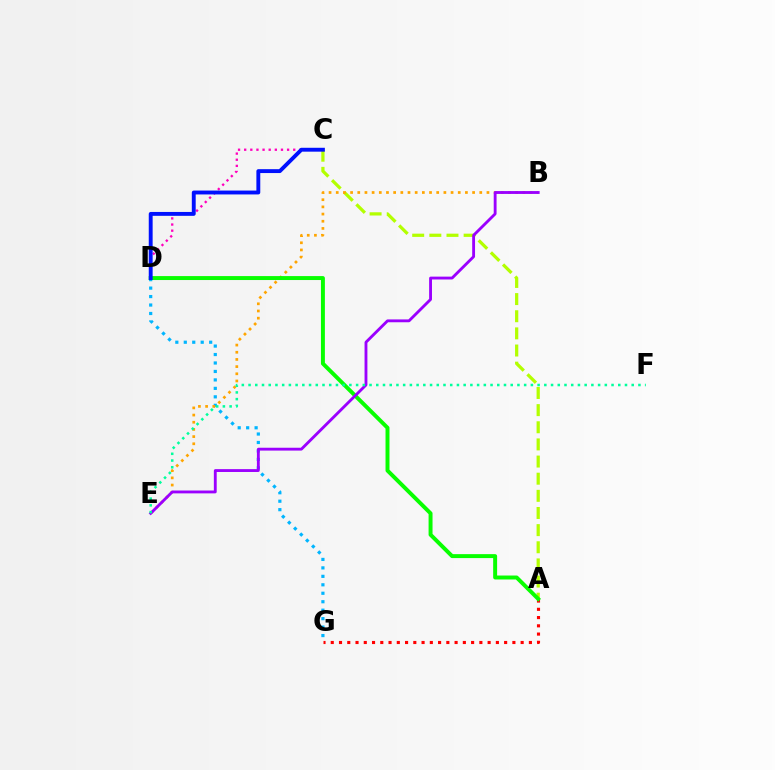{('D', 'G'): [{'color': '#00b5ff', 'line_style': 'dotted', 'thickness': 2.3}], ('A', 'G'): [{'color': '#ff0000', 'line_style': 'dotted', 'thickness': 2.24}], ('C', 'D'): [{'color': '#ff00bd', 'line_style': 'dotted', 'thickness': 1.67}, {'color': '#0010ff', 'line_style': 'solid', 'thickness': 2.8}], ('A', 'C'): [{'color': '#b3ff00', 'line_style': 'dashed', 'thickness': 2.33}], ('B', 'E'): [{'color': '#ffa500', 'line_style': 'dotted', 'thickness': 1.95}, {'color': '#9b00ff', 'line_style': 'solid', 'thickness': 2.05}], ('A', 'D'): [{'color': '#08ff00', 'line_style': 'solid', 'thickness': 2.84}], ('E', 'F'): [{'color': '#00ff9d', 'line_style': 'dotted', 'thickness': 1.83}]}